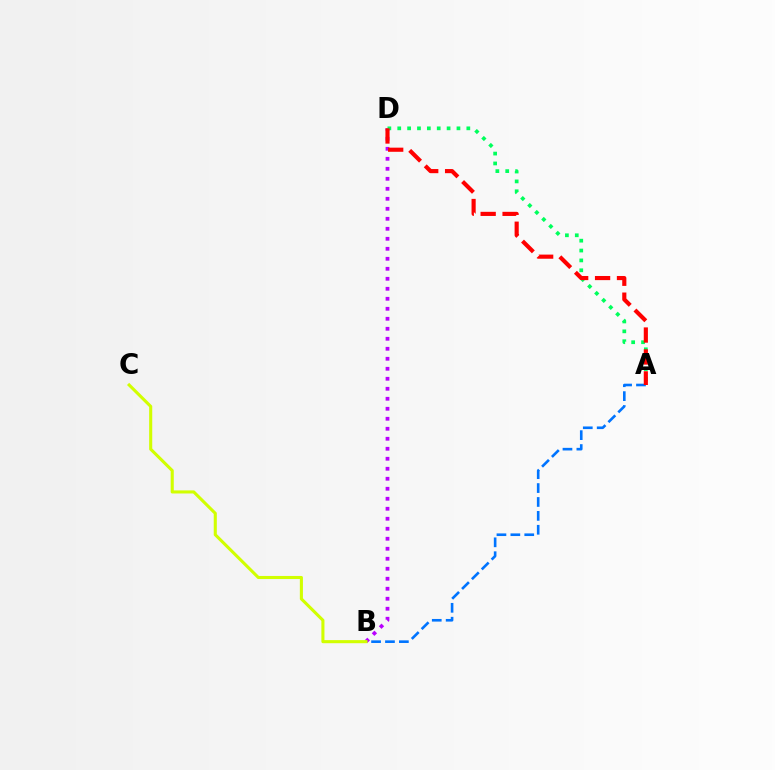{('B', 'D'): [{'color': '#b900ff', 'line_style': 'dotted', 'thickness': 2.72}], ('A', 'D'): [{'color': '#00ff5c', 'line_style': 'dotted', 'thickness': 2.68}, {'color': '#ff0000', 'line_style': 'dashed', 'thickness': 2.98}], ('A', 'B'): [{'color': '#0074ff', 'line_style': 'dashed', 'thickness': 1.89}], ('B', 'C'): [{'color': '#d1ff00', 'line_style': 'solid', 'thickness': 2.22}]}